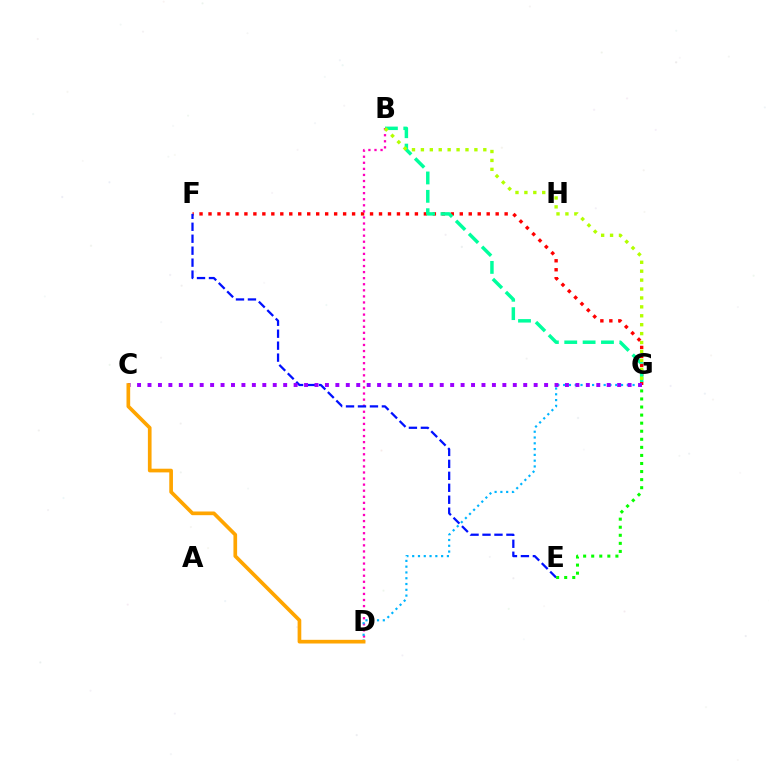{('F', 'G'): [{'color': '#ff0000', 'line_style': 'dotted', 'thickness': 2.44}], ('B', 'D'): [{'color': '#ff00bd', 'line_style': 'dotted', 'thickness': 1.65}], ('B', 'G'): [{'color': '#00ff9d', 'line_style': 'dashed', 'thickness': 2.49}, {'color': '#b3ff00', 'line_style': 'dotted', 'thickness': 2.42}], ('D', 'G'): [{'color': '#00b5ff', 'line_style': 'dotted', 'thickness': 1.57}], ('E', 'F'): [{'color': '#0010ff', 'line_style': 'dashed', 'thickness': 1.62}], ('C', 'G'): [{'color': '#9b00ff', 'line_style': 'dotted', 'thickness': 2.84}], ('C', 'D'): [{'color': '#ffa500', 'line_style': 'solid', 'thickness': 2.65}], ('E', 'G'): [{'color': '#08ff00', 'line_style': 'dotted', 'thickness': 2.19}]}